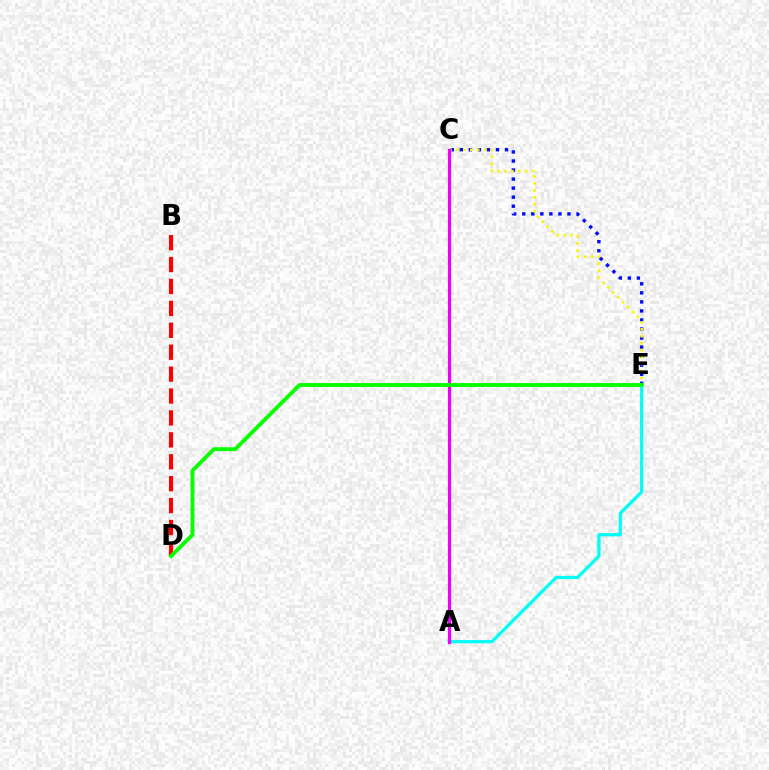{('C', 'E'): [{'color': '#0010ff', 'line_style': 'dotted', 'thickness': 2.46}, {'color': '#fcf500', 'line_style': 'dotted', 'thickness': 1.89}], ('B', 'D'): [{'color': '#ff0000', 'line_style': 'dashed', 'thickness': 2.98}], ('A', 'E'): [{'color': '#00fff6', 'line_style': 'solid', 'thickness': 2.34}], ('A', 'C'): [{'color': '#ee00ff', 'line_style': 'solid', 'thickness': 2.3}], ('D', 'E'): [{'color': '#08ff00', 'line_style': 'solid', 'thickness': 2.78}]}